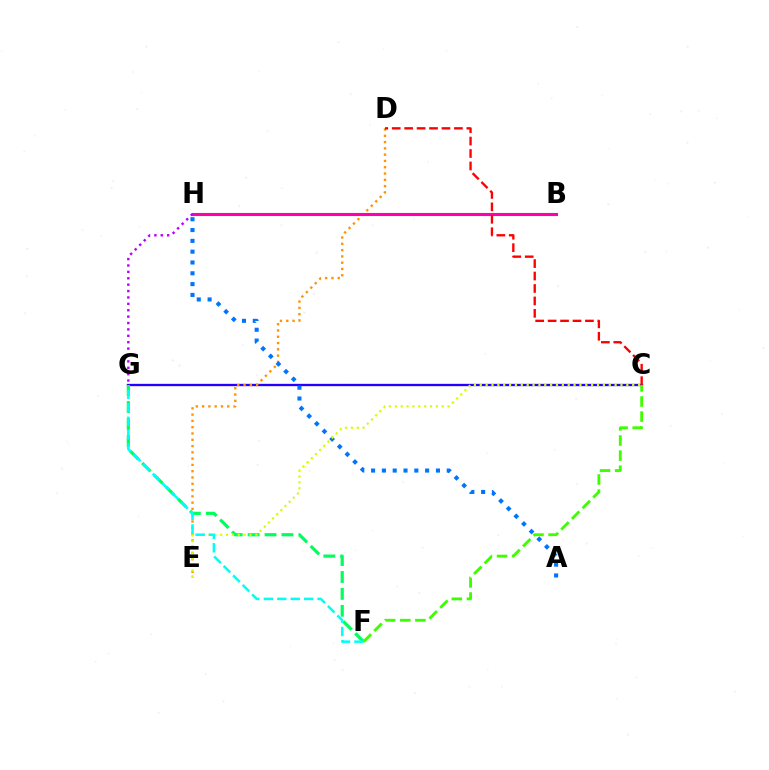{('C', 'G'): [{'color': '#2500ff', 'line_style': 'solid', 'thickness': 1.67}], ('F', 'G'): [{'color': '#00ff5c', 'line_style': 'dashed', 'thickness': 2.3}, {'color': '#00fff6', 'line_style': 'dashed', 'thickness': 1.82}], ('D', 'E'): [{'color': '#ff9400', 'line_style': 'dotted', 'thickness': 1.71}], ('C', 'F'): [{'color': '#3dff00', 'line_style': 'dashed', 'thickness': 2.05}], ('B', 'H'): [{'color': '#ff00ac', 'line_style': 'solid', 'thickness': 2.22}], ('C', 'D'): [{'color': '#ff0000', 'line_style': 'dashed', 'thickness': 1.69}], ('A', 'H'): [{'color': '#0074ff', 'line_style': 'dotted', 'thickness': 2.94}], ('C', 'E'): [{'color': '#d1ff00', 'line_style': 'dotted', 'thickness': 1.59}], ('G', 'H'): [{'color': '#b900ff', 'line_style': 'dotted', 'thickness': 1.74}]}